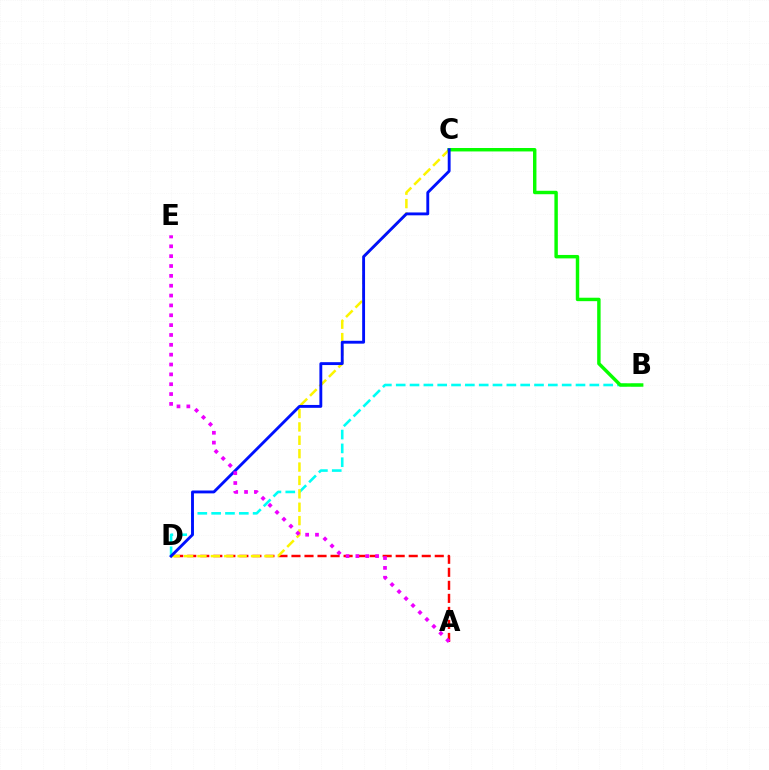{('B', 'D'): [{'color': '#00fff6', 'line_style': 'dashed', 'thickness': 1.88}], ('A', 'D'): [{'color': '#ff0000', 'line_style': 'dashed', 'thickness': 1.77}], ('C', 'D'): [{'color': '#fcf500', 'line_style': 'dashed', 'thickness': 1.82}, {'color': '#0010ff', 'line_style': 'solid', 'thickness': 2.07}], ('B', 'C'): [{'color': '#08ff00', 'line_style': 'solid', 'thickness': 2.47}], ('A', 'E'): [{'color': '#ee00ff', 'line_style': 'dotted', 'thickness': 2.68}]}